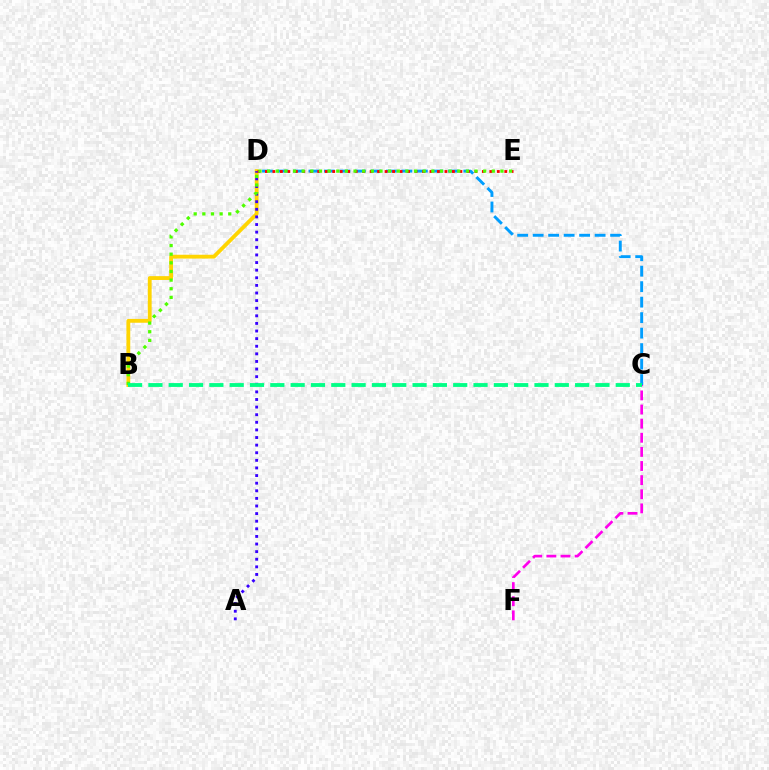{('C', 'D'): [{'color': '#009eff', 'line_style': 'dashed', 'thickness': 2.1}], ('B', 'D'): [{'color': '#ffd500', 'line_style': 'solid', 'thickness': 2.76}], ('A', 'D'): [{'color': '#3700ff', 'line_style': 'dotted', 'thickness': 2.07}], ('D', 'E'): [{'color': '#ff0000', 'line_style': 'dotted', 'thickness': 2.03}], ('C', 'F'): [{'color': '#ff00ed', 'line_style': 'dashed', 'thickness': 1.92}], ('B', 'E'): [{'color': '#4fff00', 'line_style': 'dotted', 'thickness': 2.35}], ('B', 'C'): [{'color': '#00ff86', 'line_style': 'dashed', 'thickness': 2.76}]}